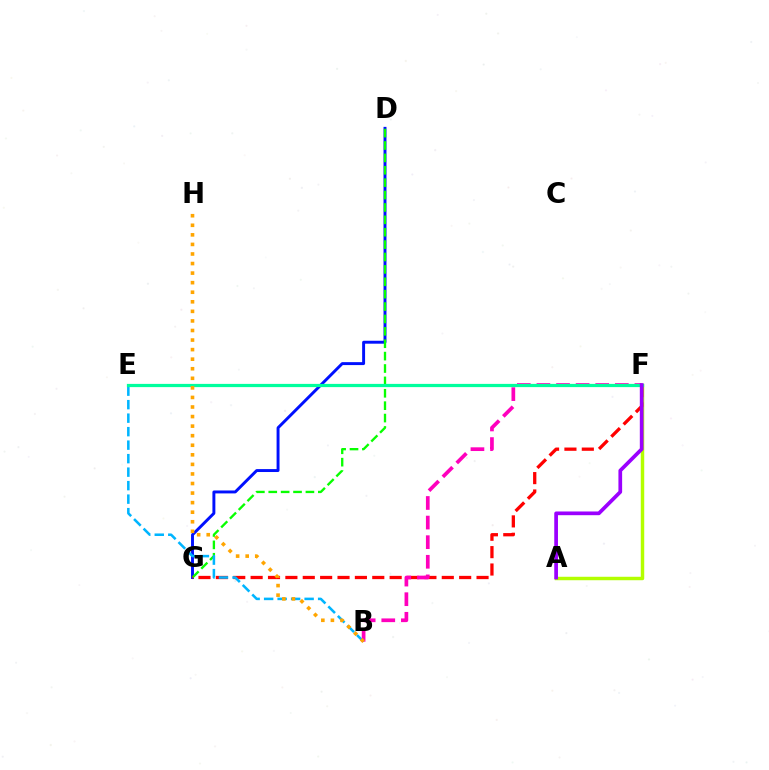{('D', 'G'): [{'color': '#0010ff', 'line_style': 'solid', 'thickness': 2.11}, {'color': '#08ff00', 'line_style': 'dashed', 'thickness': 1.68}], ('A', 'F'): [{'color': '#b3ff00', 'line_style': 'solid', 'thickness': 2.48}, {'color': '#9b00ff', 'line_style': 'solid', 'thickness': 2.67}], ('F', 'G'): [{'color': '#ff0000', 'line_style': 'dashed', 'thickness': 2.36}], ('B', 'E'): [{'color': '#00b5ff', 'line_style': 'dashed', 'thickness': 1.83}], ('B', 'F'): [{'color': '#ff00bd', 'line_style': 'dashed', 'thickness': 2.66}], ('E', 'F'): [{'color': '#00ff9d', 'line_style': 'solid', 'thickness': 2.32}], ('B', 'H'): [{'color': '#ffa500', 'line_style': 'dotted', 'thickness': 2.6}]}